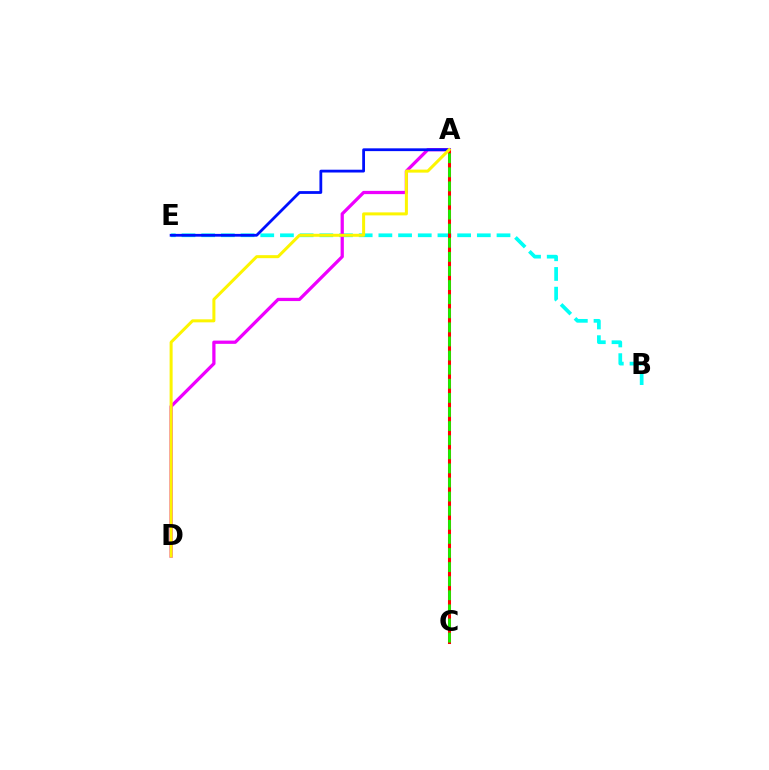{('B', 'E'): [{'color': '#00fff6', 'line_style': 'dashed', 'thickness': 2.67}], ('A', 'D'): [{'color': '#ee00ff', 'line_style': 'solid', 'thickness': 2.34}, {'color': '#fcf500', 'line_style': 'solid', 'thickness': 2.17}], ('A', 'E'): [{'color': '#0010ff', 'line_style': 'solid', 'thickness': 2.01}], ('A', 'C'): [{'color': '#ff0000', 'line_style': 'solid', 'thickness': 2.19}, {'color': '#08ff00', 'line_style': 'dashed', 'thickness': 1.92}]}